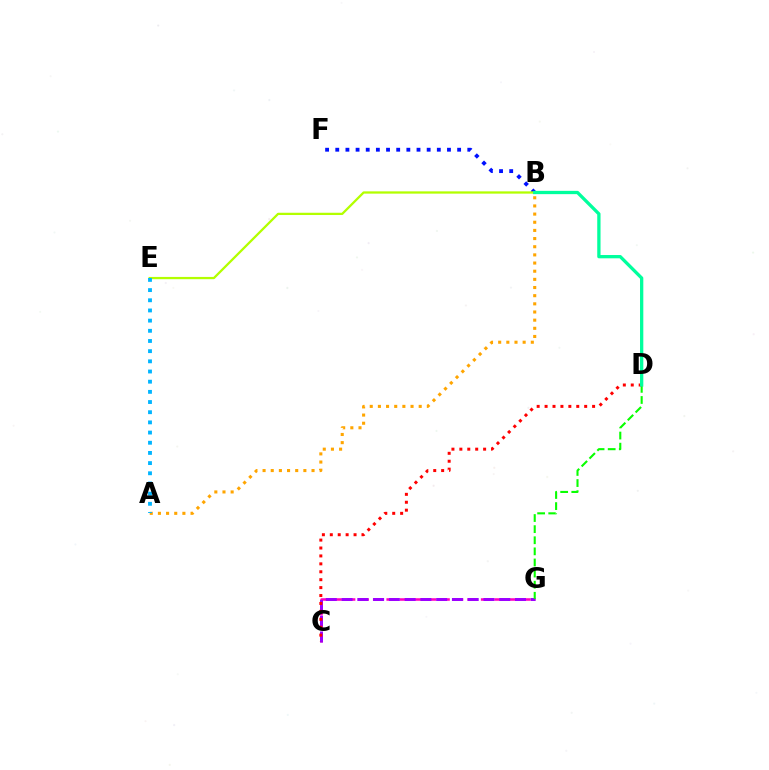{('B', 'F'): [{'color': '#0010ff', 'line_style': 'dotted', 'thickness': 2.76}], ('C', 'G'): [{'color': '#ff00bd', 'line_style': 'dashed', 'thickness': 1.83}, {'color': '#9b00ff', 'line_style': 'dashed', 'thickness': 2.14}], ('D', 'G'): [{'color': '#08ff00', 'line_style': 'dashed', 'thickness': 1.51}], ('C', 'D'): [{'color': '#ff0000', 'line_style': 'dotted', 'thickness': 2.15}], ('B', 'E'): [{'color': '#b3ff00', 'line_style': 'solid', 'thickness': 1.63}], ('A', 'B'): [{'color': '#ffa500', 'line_style': 'dotted', 'thickness': 2.22}], ('A', 'E'): [{'color': '#00b5ff', 'line_style': 'dotted', 'thickness': 2.76}], ('B', 'D'): [{'color': '#00ff9d', 'line_style': 'solid', 'thickness': 2.37}]}